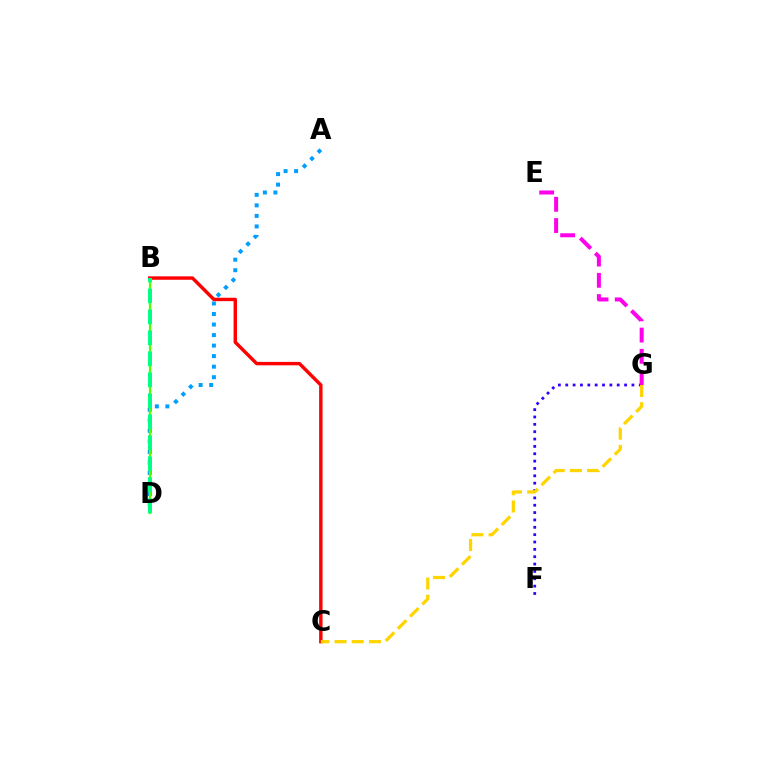{('A', 'D'): [{'color': '#009eff', 'line_style': 'dotted', 'thickness': 2.86}], ('F', 'G'): [{'color': '#3700ff', 'line_style': 'dotted', 'thickness': 2.0}], ('B', 'D'): [{'color': '#4fff00', 'line_style': 'solid', 'thickness': 1.63}, {'color': '#00ff86', 'line_style': 'dashed', 'thickness': 2.85}], ('B', 'C'): [{'color': '#ff0000', 'line_style': 'solid', 'thickness': 2.46}], ('E', 'G'): [{'color': '#ff00ed', 'line_style': 'dashed', 'thickness': 2.89}], ('C', 'G'): [{'color': '#ffd500', 'line_style': 'dashed', 'thickness': 2.34}]}